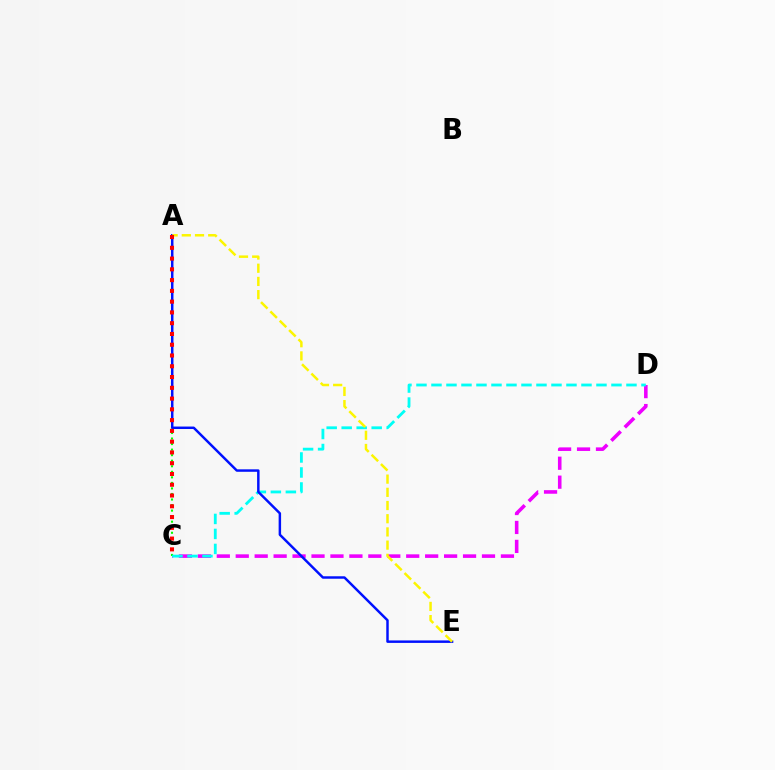{('C', 'D'): [{'color': '#ee00ff', 'line_style': 'dashed', 'thickness': 2.57}, {'color': '#00fff6', 'line_style': 'dashed', 'thickness': 2.04}], ('A', 'C'): [{'color': '#08ff00', 'line_style': 'dotted', 'thickness': 1.51}, {'color': '#ff0000', 'line_style': 'dotted', 'thickness': 2.93}], ('A', 'E'): [{'color': '#0010ff', 'line_style': 'solid', 'thickness': 1.77}, {'color': '#fcf500', 'line_style': 'dashed', 'thickness': 1.79}]}